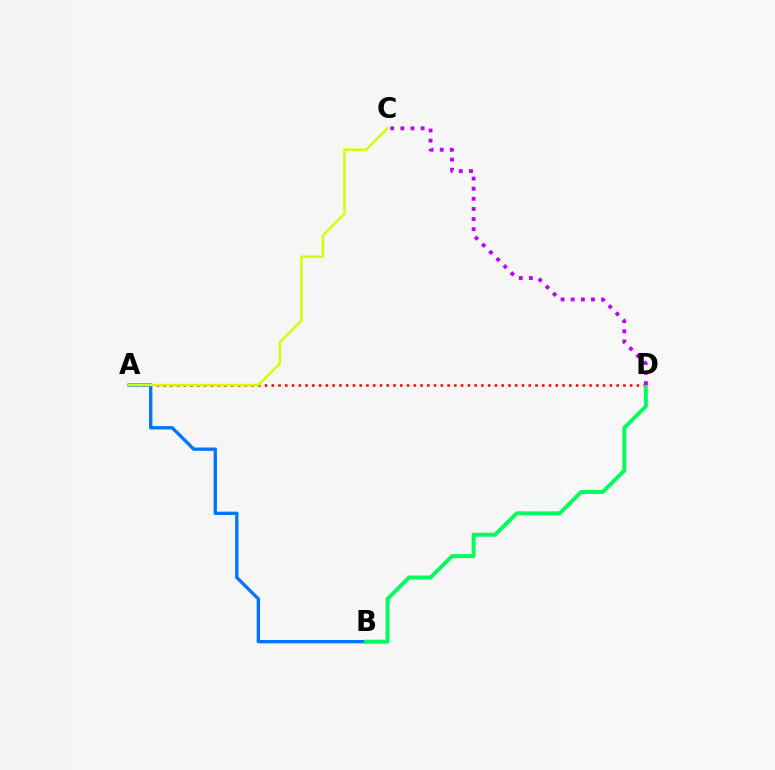{('A', 'D'): [{'color': '#ff0000', 'line_style': 'dotted', 'thickness': 1.84}], ('A', 'B'): [{'color': '#0074ff', 'line_style': 'solid', 'thickness': 2.4}], ('B', 'D'): [{'color': '#00ff5c', 'line_style': 'solid', 'thickness': 2.85}], ('A', 'C'): [{'color': '#d1ff00', 'line_style': 'solid', 'thickness': 1.78}], ('C', 'D'): [{'color': '#b900ff', 'line_style': 'dotted', 'thickness': 2.75}]}